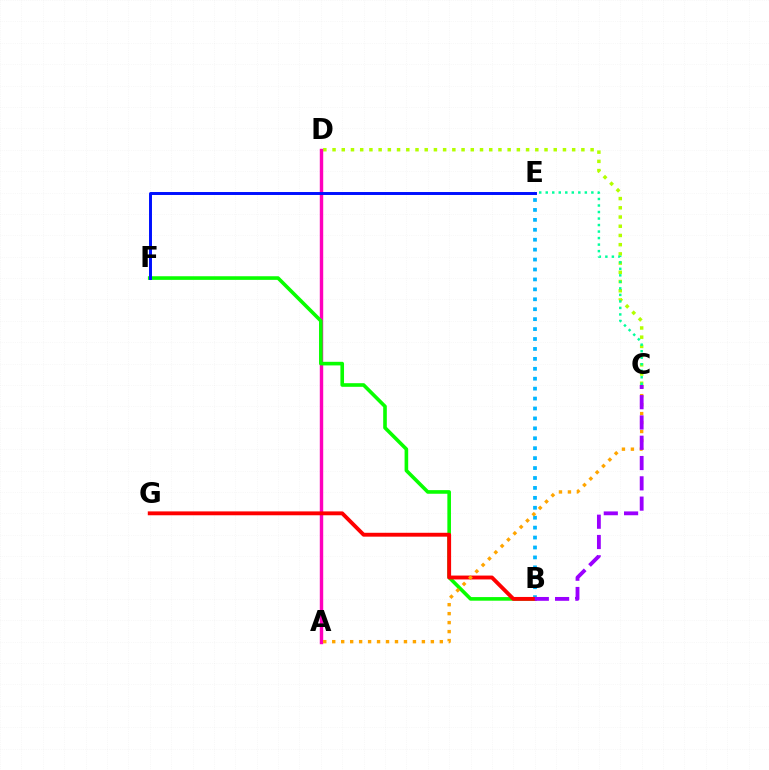{('C', 'D'): [{'color': '#b3ff00', 'line_style': 'dotted', 'thickness': 2.5}], ('A', 'D'): [{'color': '#ff00bd', 'line_style': 'solid', 'thickness': 2.46}], ('B', 'E'): [{'color': '#00b5ff', 'line_style': 'dotted', 'thickness': 2.7}], ('B', 'F'): [{'color': '#08ff00', 'line_style': 'solid', 'thickness': 2.6}], ('B', 'G'): [{'color': '#ff0000', 'line_style': 'solid', 'thickness': 2.79}], ('A', 'C'): [{'color': '#ffa500', 'line_style': 'dotted', 'thickness': 2.44}], ('B', 'C'): [{'color': '#9b00ff', 'line_style': 'dashed', 'thickness': 2.76}], ('C', 'E'): [{'color': '#00ff9d', 'line_style': 'dotted', 'thickness': 1.77}], ('E', 'F'): [{'color': '#0010ff', 'line_style': 'solid', 'thickness': 2.13}]}